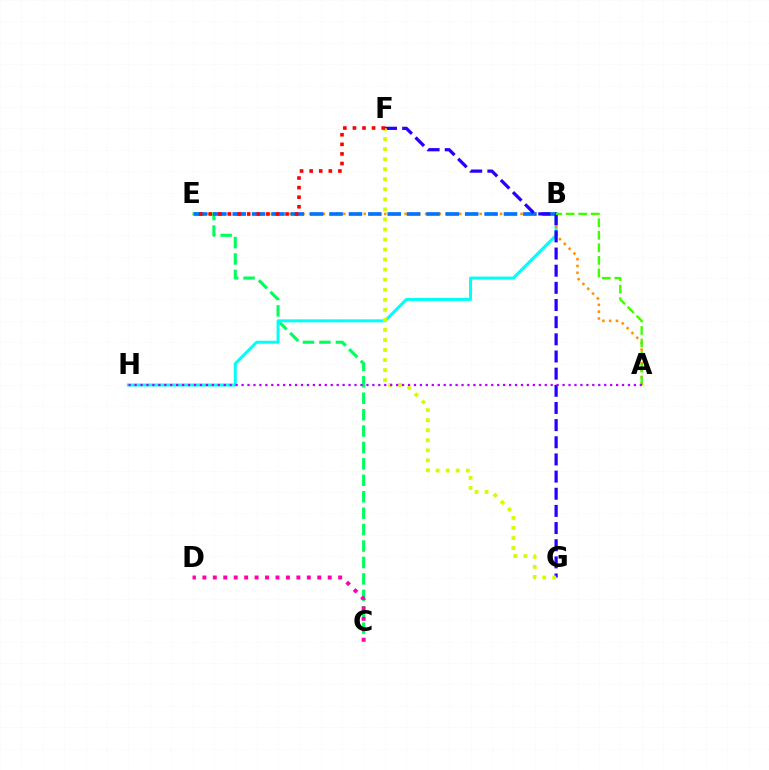{('C', 'E'): [{'color': '#00ff5c', 'line_style': 'dashed', 'thickness': 2.23}], ('B', 'H'): [{'color': '#00fff6', 'line_style': 'solid', 'thickness': 2.15}], ('A', 'E'): [{'color': '#ff9400', 'line_style': 'dotted', 'thickness': 1.85}], ('C', 'D'): [{'color': '#ff00ac', 'line_style': 'dotted', 'thickness': 2.84}], ('B', 'E'): [{'color': '#0074ff', 'line_style': 'dashed', 'thickness': 2.63}], ('F', 'G'): [{'color': '#2500ff', 'line_style': 'dashed', 'thickness': 2.33}, {'color': '#d1ff00', 'line_style': 'dotted', 'thickness': 2.73}], ('A', 'B'): [{'color': '#3dff00', 'line_style': 'dashed', 'thickness': 1.7}], ('A', 'H'): [{'color': '#b900ff', 'line_style': 'dotted', 'thickness': 1.62}], ('E', 'F'): [{'color': '#ff0000', 'line_style': 'dotted', 'thickness': 2.6}]}